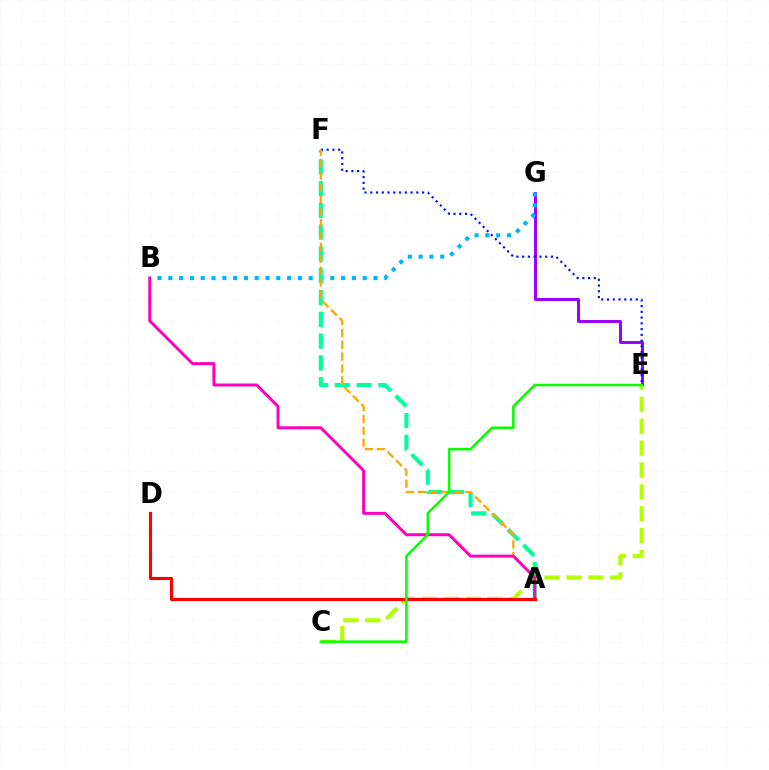{('E', 'G'): [{'color': '#9b00ff', 'line_style': 'solid', 'thickness': 2.14}], ('B', 'G'): [{'color': '#00b5ff', 'line_style': 'dotted', 'thickness': 2.93}], ('A', 'F'): [{'color': '#00ff9d', 'line_style': 'dashed', 'thickness': 2.96}, {'color': '#ffa500', 'line_style': 'dashed', 'thickness': 1.61}], ('E', 'F'): [{'color': '#0010ff', 'line_style': 'dotted', 'thickness': 1.56}], ('C', 'E'): [{'color': '#b3ff00', 'line_style': 'dashed', 'thickness': 2.97}, {'color': '#08ff00', 'line_style': 'solid', 'thickness': 1.82}], ('A', 'B'): [{'color': '#ff00bd', 'line_style': 'solid', 'thickness': 2.14}], ('A', 'D'): [{'color': '#ff0000', 'line_style': 'solid', 'thickness': 2.24}]}